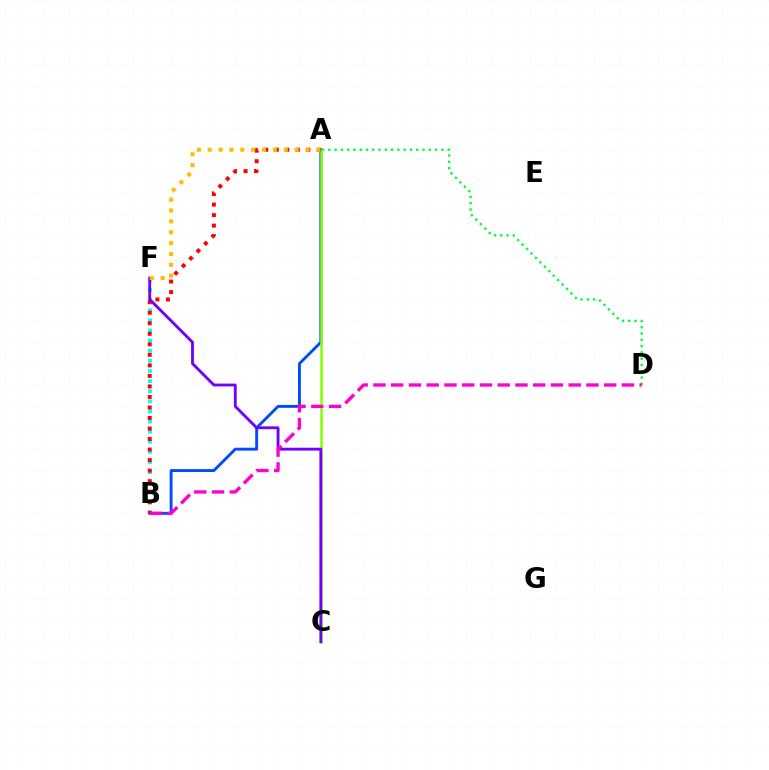{('A', 'B'): [{'color': '#004bff', 'line_style': 'solid', 'thickness': 2.08}, {'color': '#ff0000', 'line_style': 'dotted', 'thickness': 2.86}], ('B', 'F'): [{'color': '#00fff6', 'line_style': 'dotted', 'thickness': 2.75}], ('A', 'C'): [{'color': '#84ff00', 'line_style': 'solid', 'thickness': 1.81}], ('A', 'D'): [{'color': '#00ff39', 'line_style': 'dotted', 'thickness': 1.71}], ('C', 'F'): [{'color': '#7200ff', 'line_style': 'solid', 'thickness': 2.05}], ('B', 'D'): [{'color': '#ff00cf', 'line_style': 'dashed', 'thickness': 2.41}], ('A', 'F'): [{'color': '#ffbd00', 'line_style': 'dotted', 'thickness': 2.95}]}